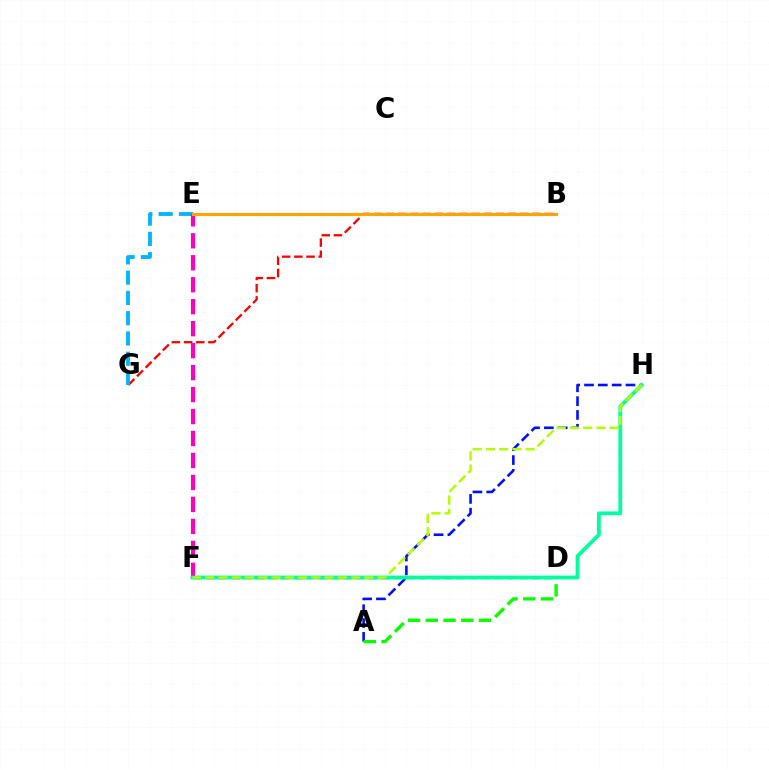{('B', 'G'): [{'color': '#ff0000', 'line_style': 'dashed', 'thickness': 1.66}], ('A', 'H'): [{'color': '#0010ff', 'line_style': 'dashed', 'thickness': 1.88}], ('E', 'G'): [{'color': '#00b5ff', 'line_style': 'dashed', 'thickness': 2.75}], ('E', 'F'): [{'color': '#ff00bd', 'line_style': 'dashed', 'thickness': 2.98}], ('D', 'F'): [{'color': '#9b00ff', 'line_style': 'dashed', 'thickness': 1.7}], ('B', 'E'): [{'color': '#ffa500', 'line_style': 'solid', 'thickness': 2.24}], ('A', 'D'): [{'color': '#08ff00', 'line_style': 'dashed', 'thickness': 2.41}], ('F', 'H'): [{'color': '#00ff9d', 'line_style': 'solid', 'thickness': 2.73}, {'color': '#b3ff00', 'line_style': 'dashed', 'thickness': 1.8}]}